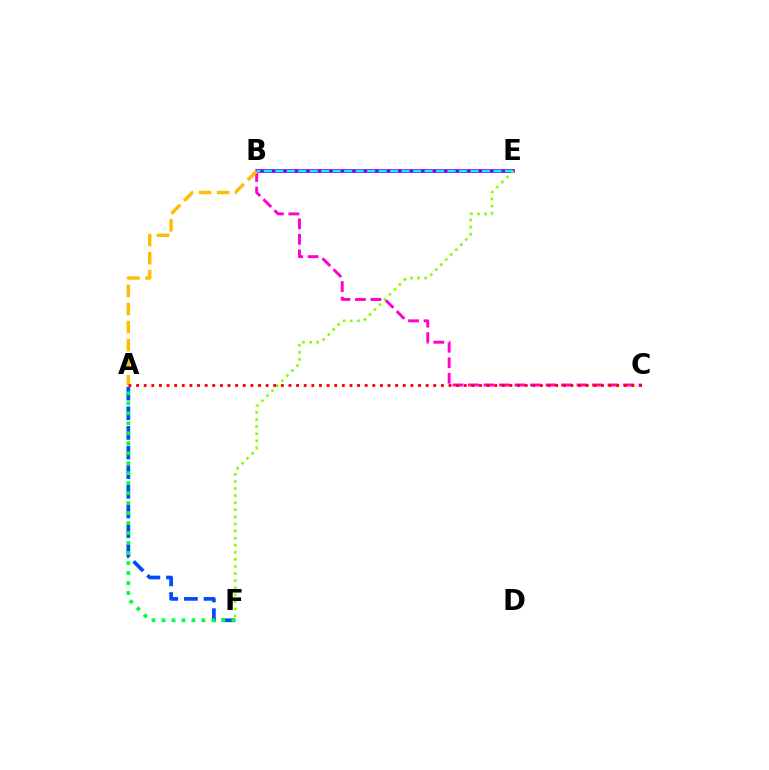{('A', 'F'): [{'color': '#004bff', 'line_style': 'dashed', 'thickness': 2.67}, {'color': '#00ff39', 'line_style': 'dotted', 'thickness': 2.71}], ('B', 'C'): [{'color': '#ff00cf', 'line_style': 'dashed', 'thickness': 2.11}], ('B', 'E'): [{'color': '#7200ff', 'line_style': 'solid', 'thickness': 2.62}, {'color': '#00fff6', 'line_style': 'dashed', 'thickness': 1.56}], ('E', 'F'): [{'color': '#84ff00', 'line_style': 'dotted', 'thickness': 1.92}], ('A', 'B'): [{'color': '#ffbd00', 'line_style': 'dashed', 'thickness': 2.45}], ('A', 'C'): [{'color': '#ff0000', 'line_style': 'dotted', 'thickness': 2.07}]}